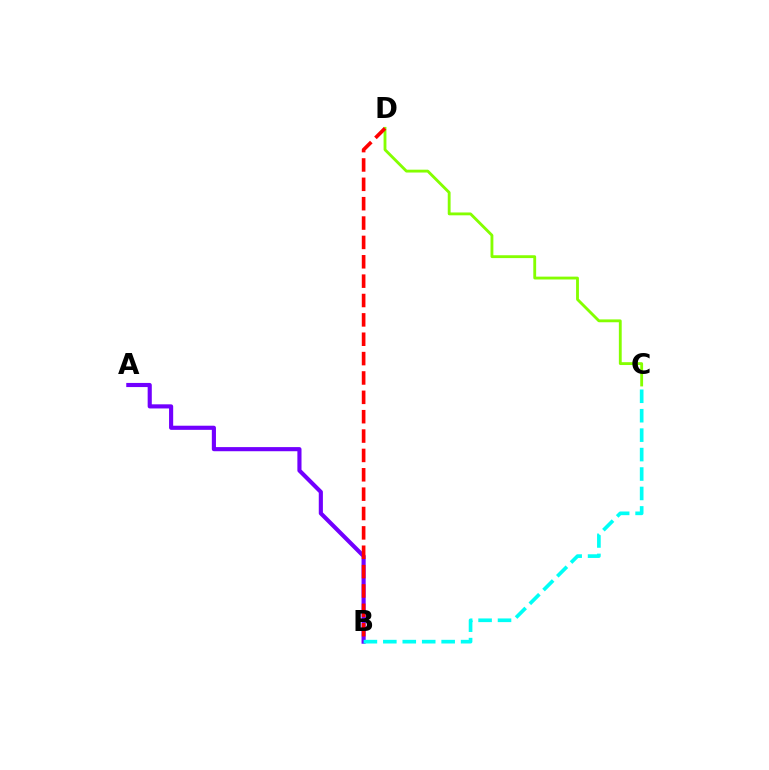{('C', 'D'): [{'color': '#84ff00', 'line_style': 'solid', 'thickness': 2.05}], ('A', 'B'): [{'color': '#7200ff', 'line_style': 'solid', 'thickness': 2.97}], ('B', 'C'): [{'color': '#00fff6', 'line_style': 'dashed', 'thickness': 2.64}], ('B', 'D'): [{'color': '#ff0000', 'line_style': 'dashed', 'thickness': 2.63}]}